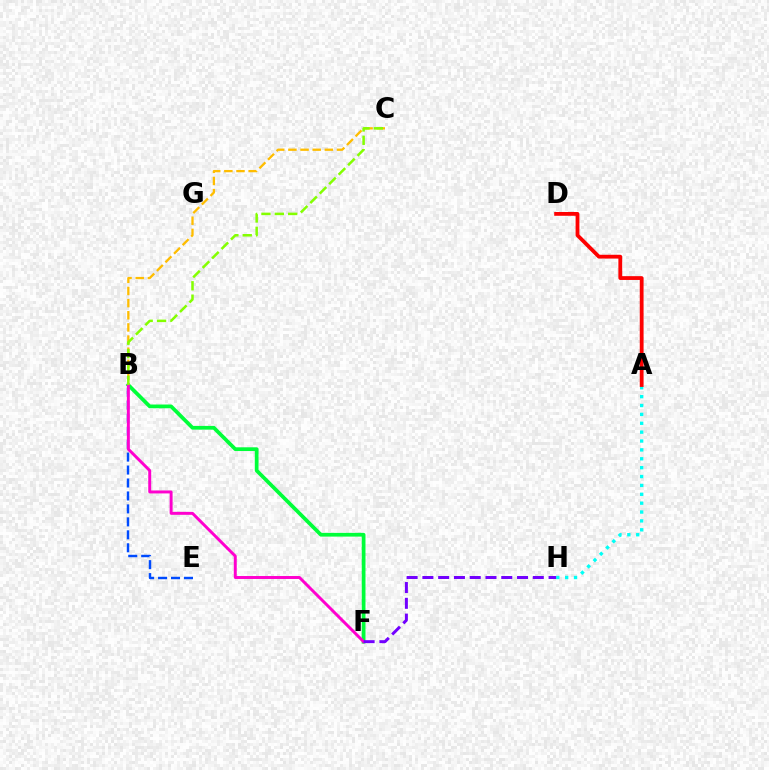{('B', 'F'): [{'color': '#00ff39', 'line_style': 'solid', 'thickness': 2.69}, {'color': '#ff00cf', 'line_style': 'solid', 'thickness': 2.13}], ('A', 'H'): [{'color': '#00fff6', 'line_style': 'dotted', 'thickness': 2.41}], ('B', 'E'): [{'color': '#004bff', 'line_style': 'dashed', 'thickness': 1.76}], ('B', 'C'): [{'color': '#ffbd00', 'line_style': 'dashed', 'thickness': 1.65}, {'color': '#84ff00', 'line_style': 'dashed', 'thickness': 1.82}], ('A', 'D'): [{'color': '#ff0000', 'line_style': 'solid', 'thickness': 2.74}], ('F', 'H'): [{'color': '#7200ff', 'line_style': 'dashed', 'thickness': 2.14}]}